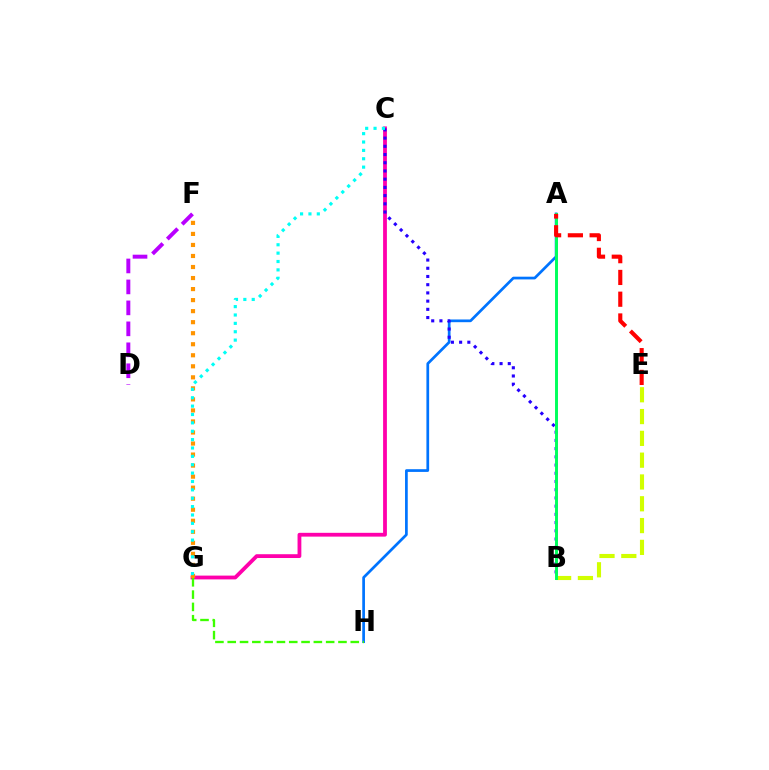{('A', 'H'): [{'color': '#0074ff', 'line_style': 'solid', 'thickness': 1.96}], ('C', 'G'): [{'color': '#ff00ac', 'line_style': 'solid', 'thickness': 2.74}, {'color': '#00fff6', 'line_style': 'dotted', 'thickness': 2.27}], ('B', 'C'): [{'color': '#2500ff', 'line_style': 'dotted', 'thickness': 2.23}], ('B', 'E'): [{'color': '#d1ff00', 'line_style': 'dashed', 'thickness': 2.96}], ('A', 'B'): [{'color': '#00ff5c', 'line_style': 'solid', 'thickness': 2.13}], ('F', 'G'): [{'color': '#ff9400', 'line_style': 'dotted', 'thickness': 3.0}], ('D', 'F'): [{'color': '#b900ff', 'line_style': 'dashed', 'thickness': 2.85}], ('A', 'E'): [{'color': '#ff0000', 'line_style': 'dashed', 'thickness': 2.96}], ('G', 'H'): [{'color': '#3dff00', 'line_style': 'dashed', 'thickness': 1.67}]}